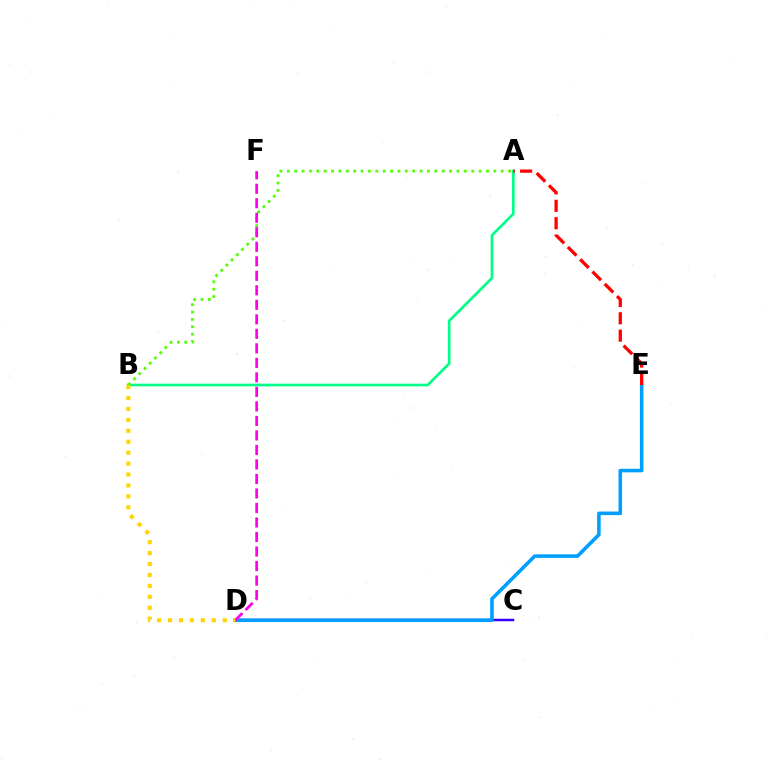{('C', 'D'): [{'color': '#3700ff', 'line_style': 'solid', 'thickness': 1.79}], ('A', 'B'): [{'color': '#00ff86', 'line_style': 'solid', 'thickness': 1.92}, {'color': '#4fff00', 'line_style': 'dotted', 'thickness': 2.0}], ('D', 'E'): [{'color': '#009eff', 'line_style': 'solid', 'thickness': 2.56}], ('D', 'F'): [{'color': '#ff00ed', 'line_style': 'dashed', 'thickness': 1.97}], ('A', 'E'): [{'color': '#ff0000', 'line_style': 'dashed', 'thickness': 2.36}], ('B', 'D'): [{'color': '#ffd500', 'line_style': 'dotted', 'thickness': 2.97}]}